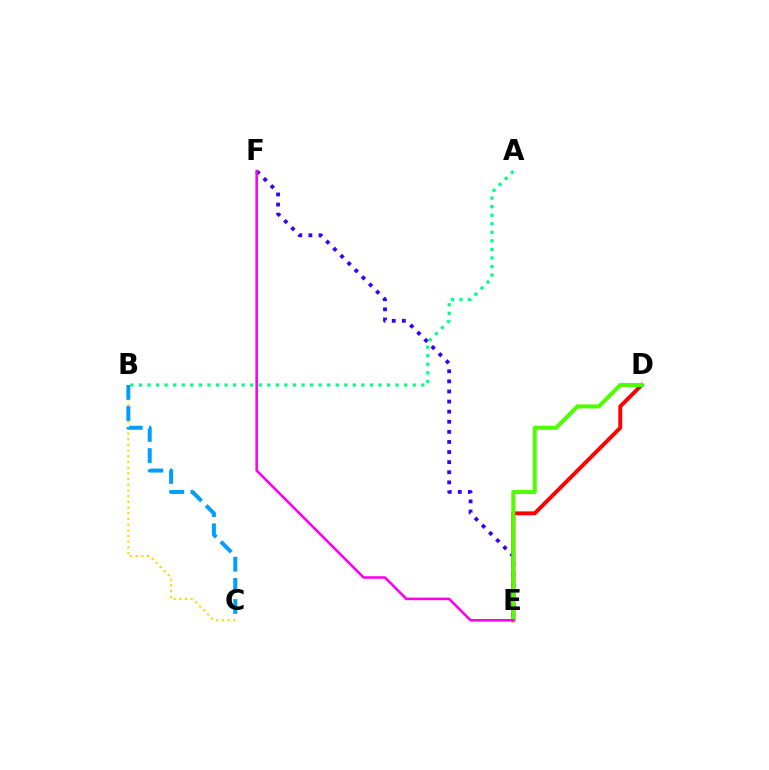{('D', 'E'): [{'color': '#ff0000', 'line_style': 'solid', 'thickness': 2.81}, {'color': '#4fff00', 'line_style': 'solid', 'thickness': 2.92}], ('E', 'F'): [{'color': '#3700ff', 'line_style': 'dotted', 'thickness': 2.74}, {'color': '#ff00ed', 'line_style': 'solid', 'thickness': 1.85}], ('A', 'B'): [{'color': '#00ff86', 'line_style': 'dotted', 'thickness': 2.32}], ('B', 'C'): [{'color': '#ffd500', 'line_style': 'dotted', 'thickness': 1.55}, {'color': '#009eff', 'line_style': 'dashed', 'thickness': 2.87}]}